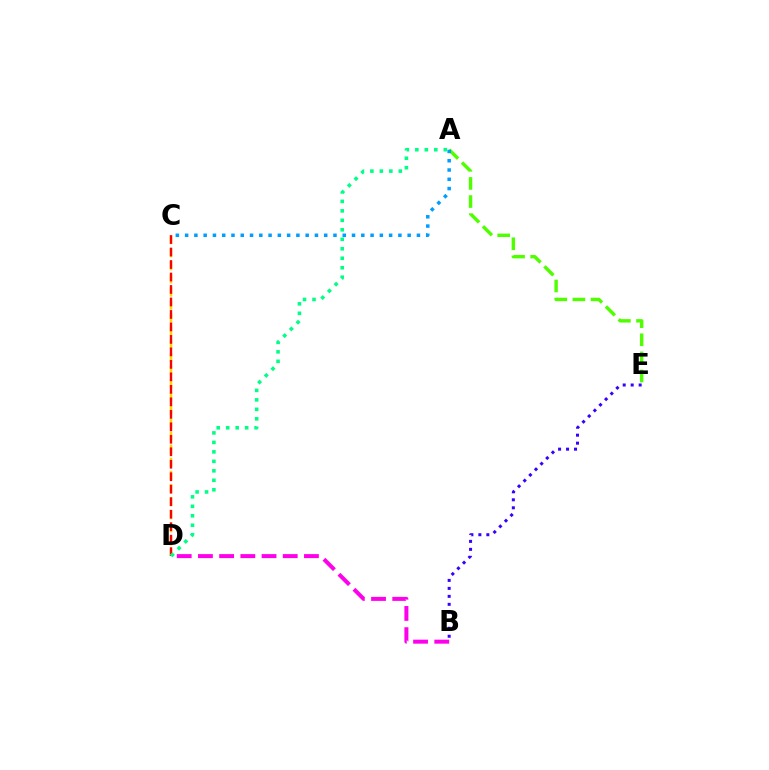{('B', 'E'): [{'color': '#3700ff', 'line_style': 'dotted', 'thickness': 2.17}], ('B', 'D'): [{'color': '#ff00ed', 'line_style': 'dashed', 'thickness': 2.88}], ('C', 'D'): [{'color': '#ffd500', 'line_style': 'dashed', 'thickness': 1.78}, {'color': '#ff0000', 'line_style': 'dashed', 'thickness': 1.7}], ('A', 'E'): [{'color': '#4fff00', 'line_style': 'dashed', 'thickness': 2.46}], ('A', 'D'): [{'color': '#00ff86', 'line_style': 'dotted', 'thickness': 2.58}], ('A', 'C'): [{'color': '#009eff', 'line_style': 'dotted', 'thickness': 2.52}]}